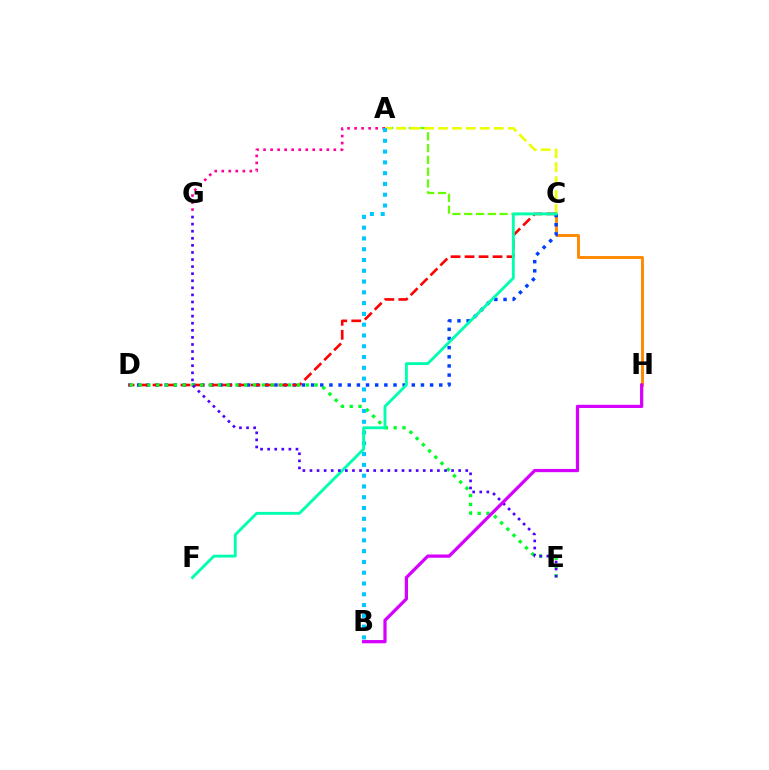{('C', 'H'): [{'color': '#ff8800', 'line_style': 'solid', 'thickness': 2.08}], ('C', 'D'): [{'color': '#003fff', 'line_style': 'dotted', 'thickness': 2.49}, {'color': '#ff0000', 'line_style': 'dashed', 'thickness': 1.9}], ('A', 'C'): [{'color': '#66ff00', 'line_style': 'dashed', 'thickness': 1.6}, {'color': '#eeff00', 'line_style': 'dashed', 'thickness': 1.89}], ('D', 'E'): [{'color': '#00ff27', 'line_style': 'dotted', 'thickness': 2.39}], ('A', 'G'): [{'color': '#ff00a0', 'line_style': 'dotted', 'thickness': 1.91}], ('A', 'B'): [{'color': '#00c7ff', 'line_style': 'dotted', 'thickness': 2.93}], ('C', 'F'): [{'color': '#00ffaf', 'line_style': 'solid', 'thickness': 2.07}], ('E', 'G'): [{'color': '#4f00ff', 'line_style': 'dotted', 'thickness': 1.92}], ('B', 'H'): [{'color': '#d600ff', 'line_style': 'solid', 'thickness': 2.34}]}